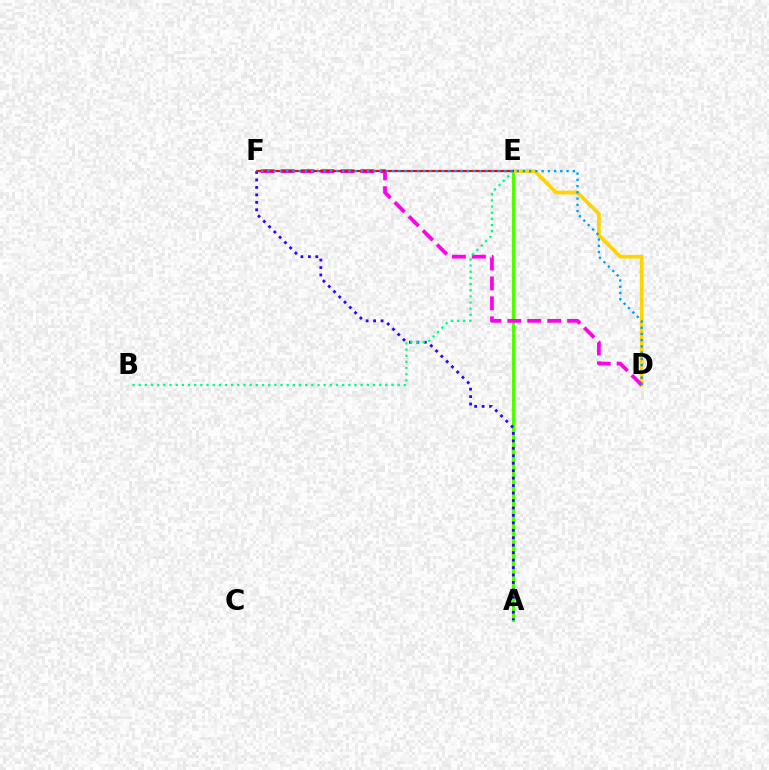{('A', 'E'): [{'color': '#4fff00', 'line_style': 'solid', 'thickness': 2.22}], ('D', 'E'): [{'color': '#ffd500', 'line_style': 'solid', 'thickness': 2.66}], ('A', 'F'): [{'color': '#3700ff', 'line_style': 'dotted', 'thickness': 2.02}], ('D', 'F'): [{'color': '#ff00ed', 'line_style': 'dashed', 'thickness': 2.71}, {'color': '#009eff', 'line_style': 'dotted', 'thickness': 1.69}], ('B', 'E'): [{'color': '#00ff86', 'line_style': 'dotted', 'thickness': 1.68}], ('E', 'F'): [{'color': '#ff0000', 'line_style': 'solid', 'thickness': 1.55}]}